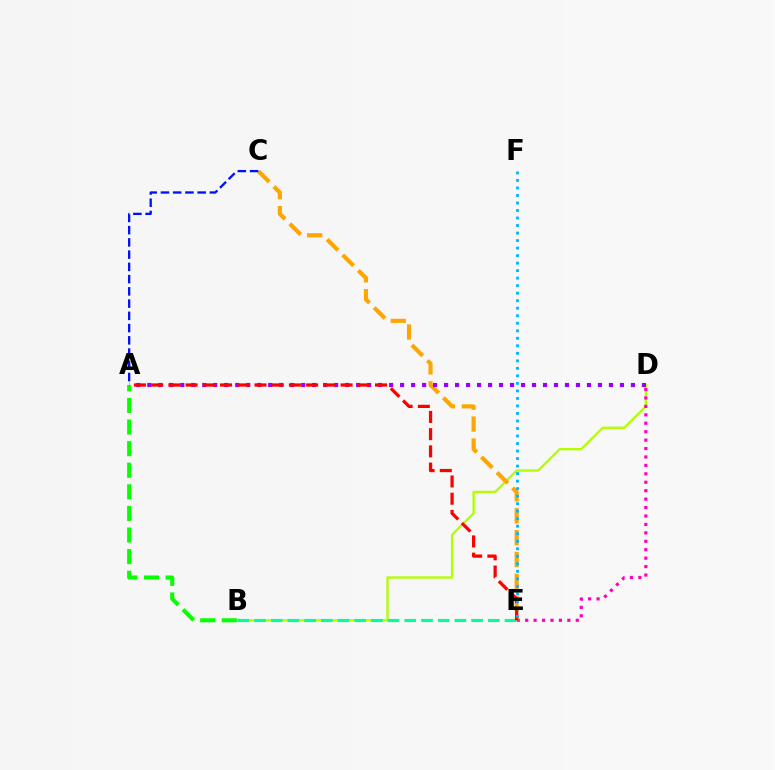{('B', 'D'): [{'color': '#b3ff00', 'line_style': 'solid', 'thickness': 1.69}], ('D', 'E'): [{'color': '#ff00bd', 'line_style': 'dotted', 'thickness': 2.29}], ('C', 'E'): [{'color': '#ffa500', 'line_style': 'dashed', 'thickness': 2.98}], ('A', 'D'): [{'color': '#9b00ff', 'line_style': 'dotted', 'thickness': 2.99}], ('A', 'B'): [{'color': '#08ff00', 'line_style': 'dashed', 'thickness': 2.93}], ('B', 'E'): [{'color': '#00ff9d', 'line_style': 'dashed', 'thickness': 2.27}], ('A', 'C'): [{'color': '#0010ff', 'line_style': 'dashed', 'thickness': 1.66}], ('A', 'E'): [{'color': '#ff0000', 'line_style': 'dashed', 'thickness': 2.34}], ('E', 'F'): [{'color': '#00b5ff', 'line_style': 'dotted', 'thickness': 2.04}]}